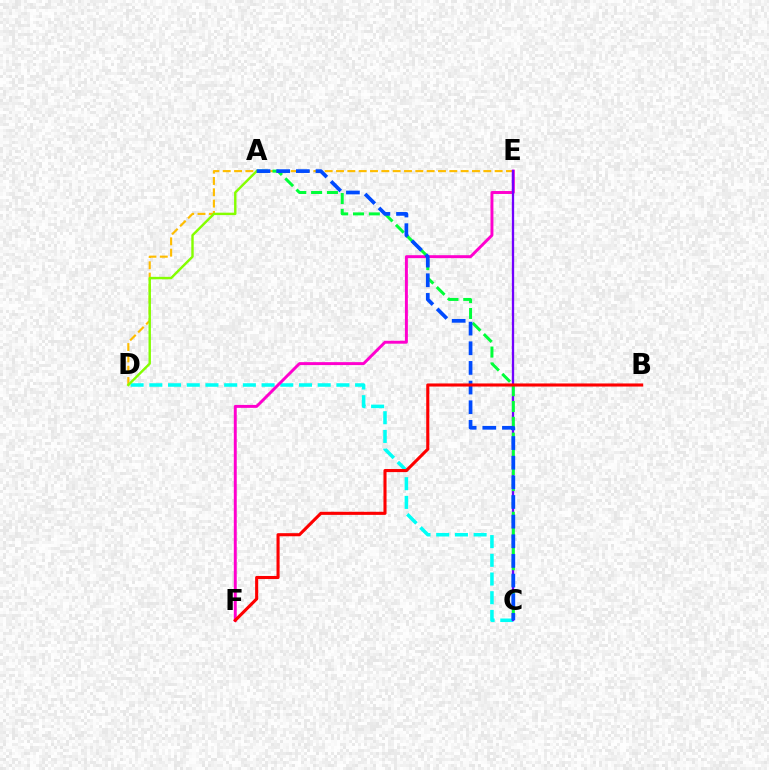{('D', 'E'): [{'color': '#ffbd00', 'line_style': 'dashed', 'thickness': 1.54}], ('C', 'D'): [{'color': '#00fff6', 'line_style': 'dashed', 'thickness': 2.54}], ('A', 'D'): [{'color': '#84ff00', 'line_style': 'solid', 'thickness': 1.74}], ('E', 'F'): [{'color': '#ff00cf', 'line_style': 'solid', 'thickness': 2.12}], ('C', 'E'): [{'color': '#7200ff', 'line_style': 'solid', 'thickness': 1.66}], ('A', 'C'): [{'color': '#00ff39', 'line_style': 'dashed', 'thickness': 2.15}, {'color': '#004bff', 'line_style': 'dashed', 'thickness': 2.67}], ('B', 'F'): [{'color': '#ff0000', 'line_style': 'solid', 'thickness': 2.22}]}